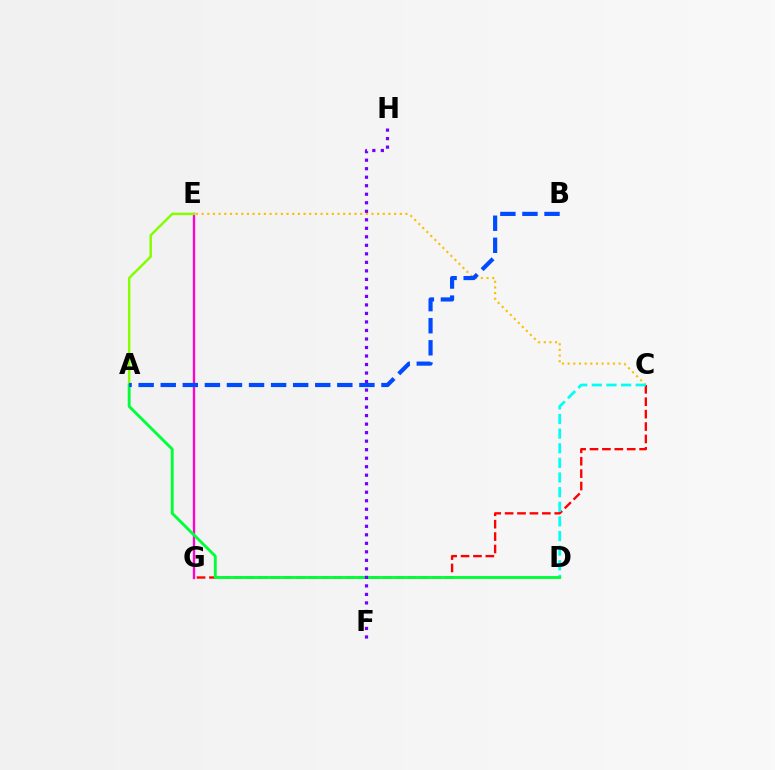{('E', 'G'): [{'color': '#ff00cf', 'line_style': 'solid', 'thickness': 1.68}], ('C', 'E'): [{'color': '#ffbd00', 'line_style': 'dotted', 'thickness': 1.54}], ('C', 'G'): [{'color': '#ff0000', 'line_style': 'dashed', 'thickness': 1.69}], ('A', 'E'): [{'color': '#84ff00', 'line_style': 'solid', 'thickness': 1.78}], ('C', 'D'): [{'color': '#00fff6', 'line_style': 'dashed', 'thickness': 1.99}], ('A', 'D'): [{'color': '#00ff39', 'line_style': 'solid', 'thickness': 2.07}], ('F', 'H'): [{'color': '#7200ff', 'line_style': 'dotted', 'thickness': 2.31}], ('A', 'B'): [{'color': '#004bff', 'line_style': 'dashed', 'thickness': 3.0}]}